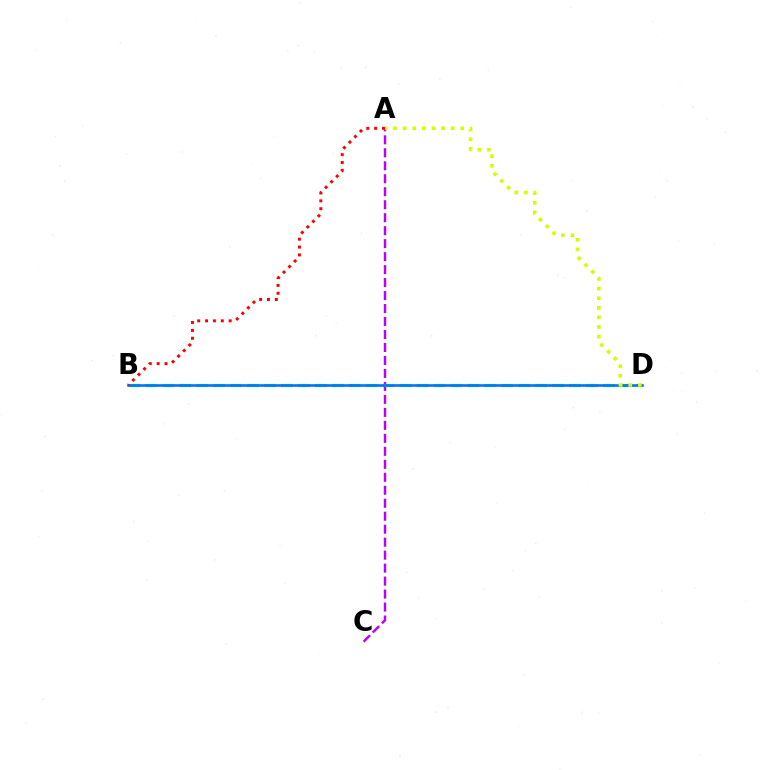{('A', 'C'): [{'color': '#b900ff', 'line_style': 'dashed', 'thickness': 1.76}], ('B', 'D'): [{'color': '#00ff5c', 'line_style': 'dashed', 'thickness': 2.3}, {'color': '#0074ff', 'line_style': 'solid', 'thickness': 1.89}], ('A', 'D'): [{'color': '#d1ff00', 'line_style': 'dotted', 'thickness': 2.61}], ('A', 'B'): [{'color': '#ff0000', 'line_style': 'dotted', 'thickness': 2.14}]}